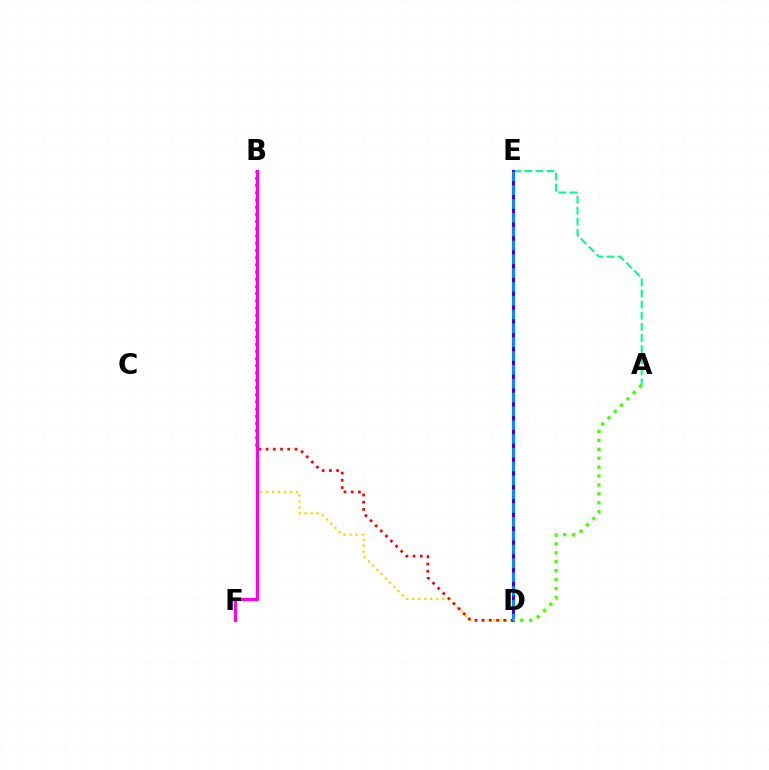{('B', 'D'): [{'color': '#ffd500', 'line_style': 'dotted', 'thickness': 1.63}, {'color': '#ff0000', 'line_style': 'dotted', 'thickness': 1.96}], ('A', 'E'): [{'color': '#00ff86', 'line_style': 'dashed', 'thickness': 1.51}], ('D', 'E'): [{'color': '#3700ff', 'line_style': 'solid', 'thickness': 2.22}, {'color': '#009eff', 'line_style': 'dashed', 'thickness': 1.88}], ('B', 'F'): [{'color': '#ff00ed', 'line_style': 'solid', 'thickness': 2.29}], ('A', 'D'): [{'color': '#4fff00', 'line_style': 'dotted', 'thickness': 2.42}]}